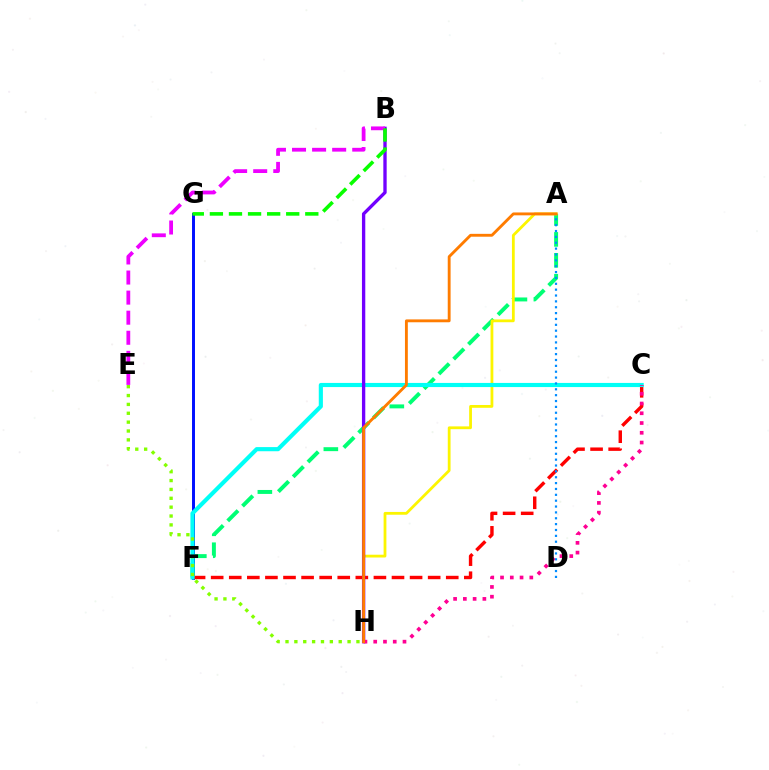{('F', 'G'): [{'color': '#0010ff', 'line_style': 'solid', 'thickness': 2.13}], ('C', 'F'): [{'color': '#ff0000', 'line_style': 'dashed', 'thickness': 2.46}, {'color': '#00fff6', 'line_style': 'solid', 'thickness': 2.98}], ('A', 'F'): [{'color': '#00ff74', 'line_style': 'dashed', 'thickness': 2.84}], ('A', 'H'): [{'color': '#fcf500', 'line_style': 'solid', 'thickness': 2.01}, {'color': '#ff7c00', 'line_style': 'solid', 'thickness': 2.06}], ('B', 'H'): [{'color': '#7200ff', 'line_style': 'solid', 'thickness': 2.4}], ('C', 'H'): [{'color': '#ff0094', 'line_style': 'dotted', 'thickness': 2.65}], ('A', 'D'): [{'color': '#008cff', 'line_style': 'dotted', 'thickness': 1.59}], ('B', 'E'): [{'color': '#ee00ff', 'line_style': 'dashed', 'thickness': 2.73}], ('B', 'G'): [{'color': '#08ff00', 'line_style': 'dashed', 'thickness': 2.59}], ('E', 'H'): [{'color': '#84ff00', 'line_style': 'dotted', 'thickness': 2.41}]}